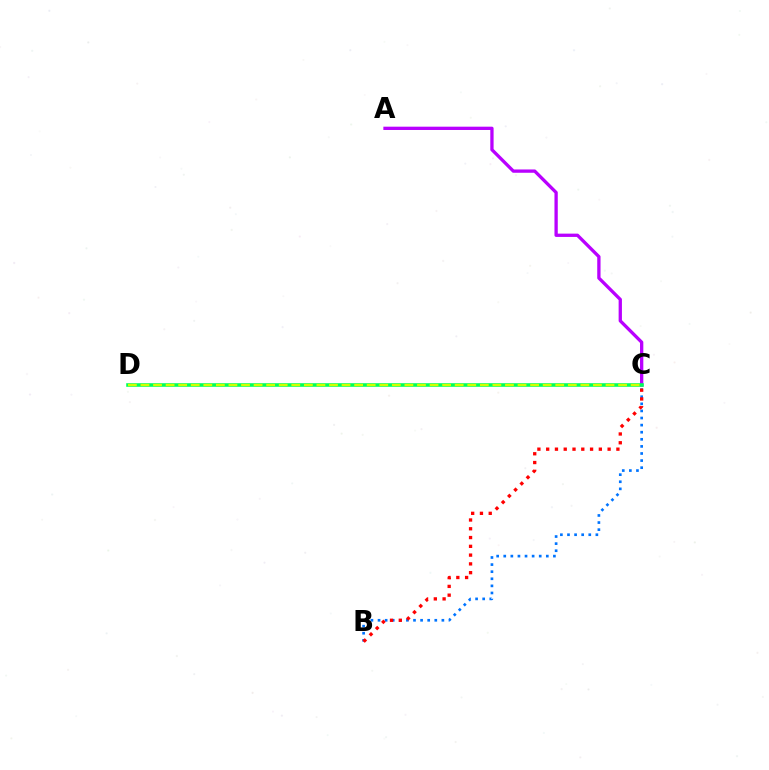{('B', 'C'): [{'color': '#0074ff', 'line_style': 'dotted', 'thickness': 1.93}, {'color': '#ff0000', 'line_style': 'dotted', 'thickness': 2.39}], ('A', 'C'): [{'color': '#b900ff', 'line_style': 'solid', 'thickness': 2.38}], ('C', 'D'): [{'color': '#00ff5c', 'line_style': 'solid', 'thickness': 2.58}, {'color': '#d1ff00', 'line_style': 'dashed', 'thickness': 1.71}]}